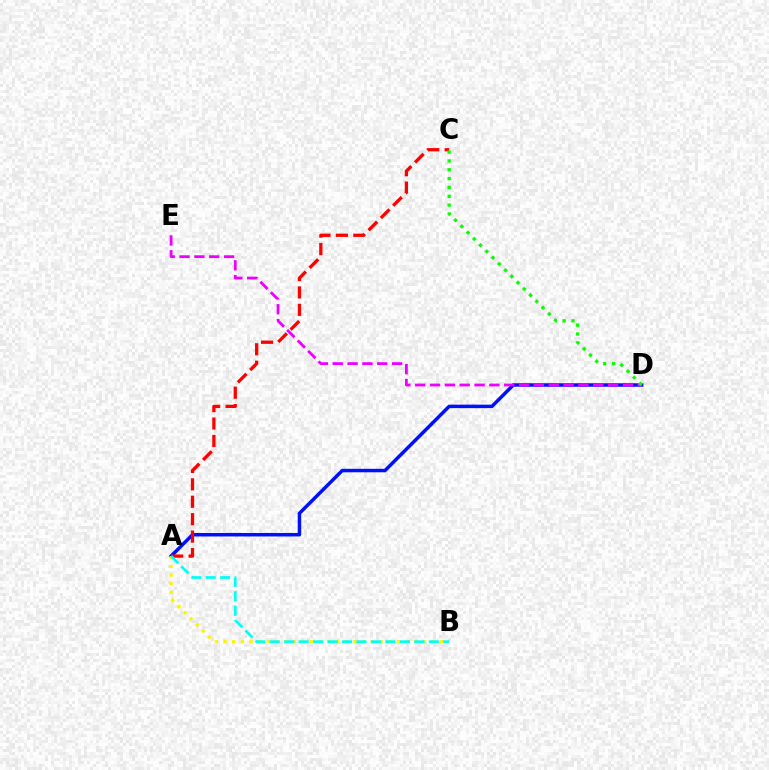{('A', 'D'): [{'color': '#0010ff', 'line_style': 'solid', 'thickness': 2.51}], ('A', 'B'): [{'color': '#fcf500', 'line_style': 'dotted', 'thickness': 2.36}, {'color': '#00fff6', 'line_style': 'dashed', 'thickness': 1.96}], ('D', 'E'): [{'color': '#ee00ff', 'line_style': 'dashed', 'thickness': 2.02}], ('A', 'C'): [{'color': '#ff0000', 'line_style': 'dashed', 'thickness': 2.37}], ('C', 'D'): [{'color': '#08ff00', 'line_style': 'dotted', 'thickness': 2.4}]}